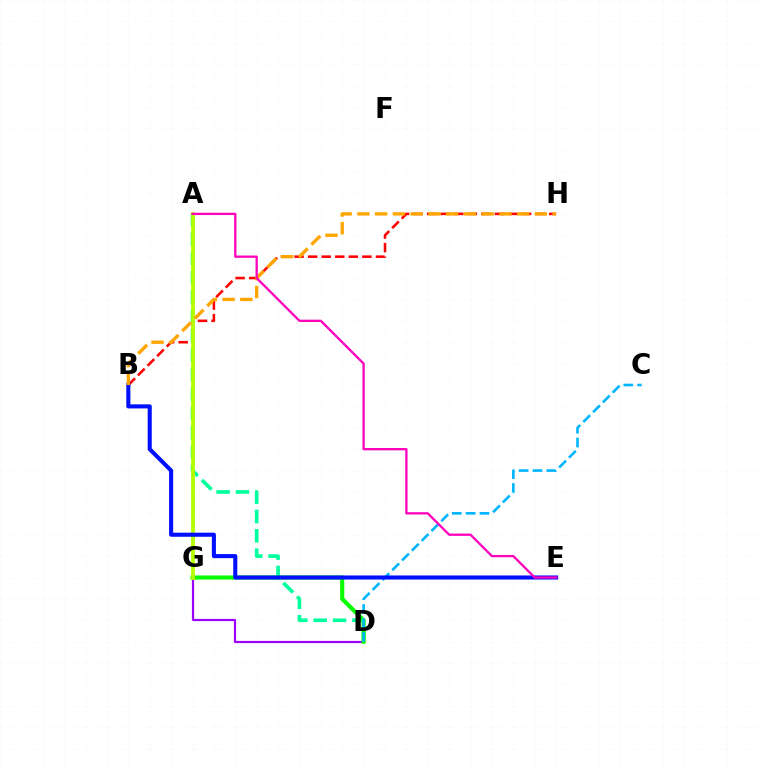{('B', 'H'): [{'color': '#ff0000', 'line_style': 'dashed', 'thickness': 1.84}, {'color': '#ffa500', 'line_style': 'dashed', 'thickness': 2.41}], ('A', 'D'): [{'color': '#00ff9d', 'line_style': 'dashed', 'thickness': 2.63}], ('D', 'G'): [{'color': '#9b00ff', 'line_style': 'solid', 'thickness': 1.57}, {'color': '#08ff00', 'line_style': 'solid', 'thickness': 2.95}], ('C', 'D'): [{'color': '#00b5ff', 'line_style': 'dashed', 'thickness': 1.88}], ('A', 'G'): [{'color': '#b3ff00', 'line_style': 'solid', 'thickness': 2.76}], ('B', 'E'): [{'color': '#0010ff', 'line_style': 'solid', 'thickness': 2.94}], ('A', 'E'): [{'color': '#ff00bd', 'line_style': 'solid', 'thickness': 1.65}]}